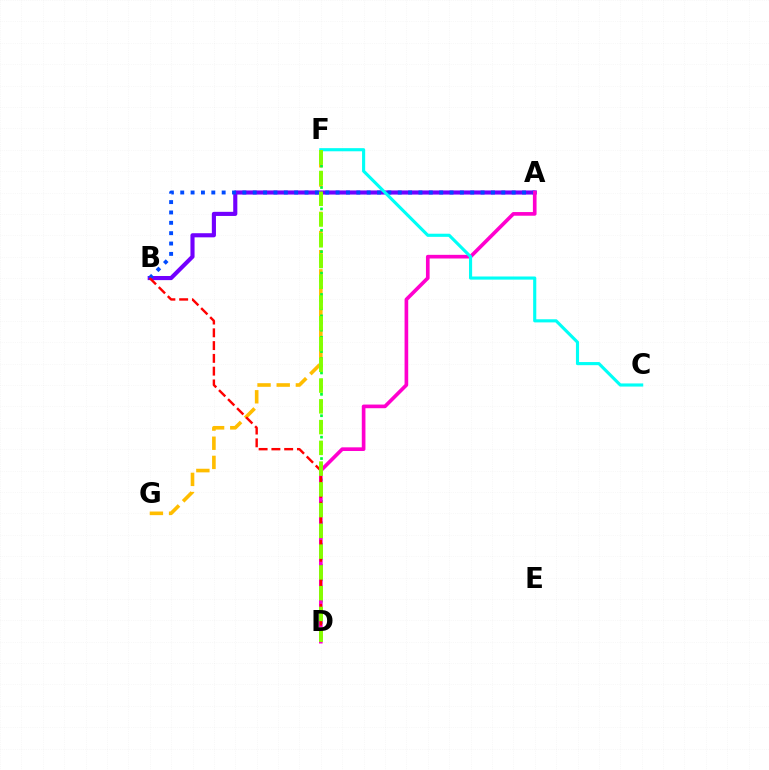{('A', 'B'): [{'color': '#7200ff', 'line_style': 'solid', 'thickness': 2.97}, {'color': '#004bff', 'line_style': 'dotted', 'thickness': 2.81}], ('F', 'G'): [{'color': '#ffbd00', 'line_style': 'dashed', 'thickness': 2.6}], ('D', 'F'): [{'color': '#00ff39', 'line_style': 'dotted', 'thickness': 1.94}, {'color': '#84ff00', 'line_style': 'dashed', 'thickness': 2.82}], ('A', 'D'): [{'color': '#ff00cf', 'line_style': 'solid', 'thickness': 2.64}], ('B', 'D'): [{'color': '#ff0000', 'line_style': 'dashed', 'thickness': 1.74}], ('C', 'F'): [{'color': '#00fff6', 'line_style': 'solid', 'thickness': 2.25}]}